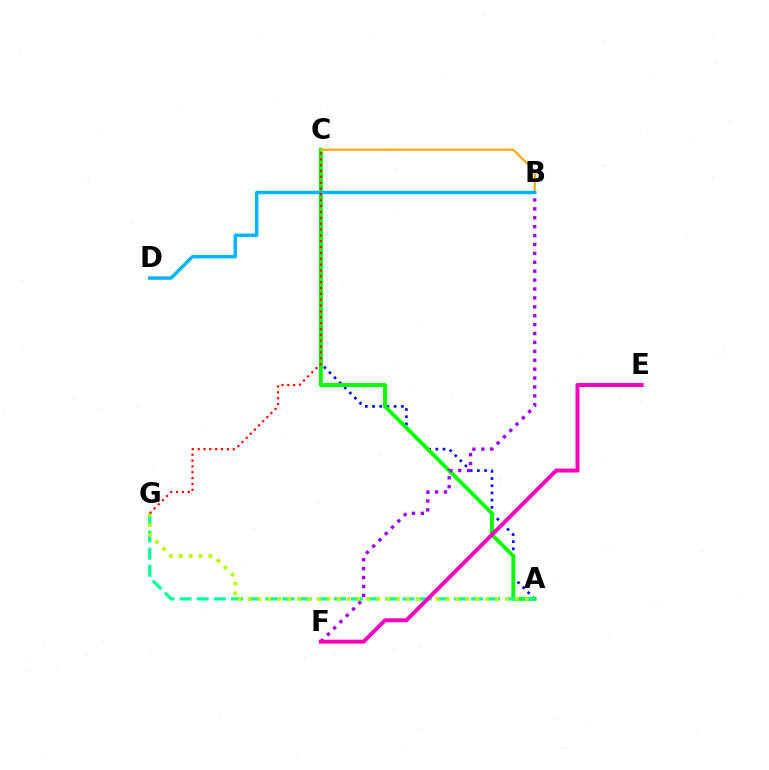{('A', 'C'): [{'color': '#0010ff', 'line_style': 'dotted', 'thickness': 1.95}, {'color': '#08ff00', 'line_style': 'solid', 'thickness': 2.81}], ('B', 'C'): [{'color': '#ffa500', 'line_style': 'solid', 'thickness': 1.51}], ('A', 'G'): [{'color': '#00ff9d', 'line_style': 'dashed', 'thickness': 2.33}, {'color': '#b3ff00', 'line_style': 'dotted', 'thickness': 2.69}], ('B', 'F'): [{'color': '#9b00ff', 'line_style': 'dotted', 'thickness': 2.42}], ('B', 'D'): [{'color': '#00b5ff', 'line_style': 'solid', 'thickness': 2.49}], ('E', 'F'): [{'color': '#ff00bd', 'line_style': 'solid', 'thickness': 2.85}], ('C', 'G'): [{'color': '#ff0000', 'line_style': 'dotted', 'thickness': 1.59}]}